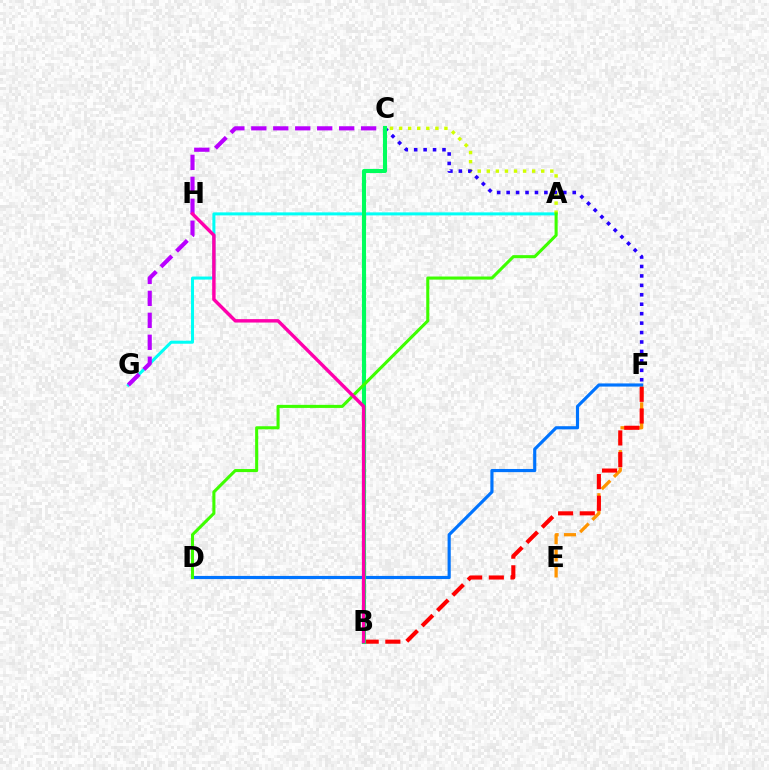{('A', 'G'): [{'color': '#00fff6', 'line_style': 'solid', 'thickness': 2.17}], ('A', 'C'): [{'color': '#d1ff00', 'line_style': 'dotted', 'thickness': 2.47}], ('E', 'F'): [{'color': '#ff9400', 'line_style': 'dashed', 'thickness': 2.35}], ('C', 'G'): [{'color': '#b900ff', 'line_style': 'dashed', 'thickness': 2.98}], ('B', 'F'): [{'color': '#ff0000', 'line_style': 'dashed', 'thickness': 2.94}], ('C', 'F'): [{'color': '#2500ff', 'line_style': 'dotted', 'thickness': 2.56}], ('D', 'F'): [{'color': '#0074ff', 'line_style': 'solid', 'thickness': 2.27}], ('B', 'C'): [{'color': '#00ff5c', 'line_style': 'solid', 'thickness': 2.95}], ('A', 'D'): [{'color': '#3dff00', 'line_style': 'solid', 'thickness': 2.21}], ('B', 'H'): [{'color': '#ff00ac', 'line_style': 'solid', 'thickness': 2.46}]}